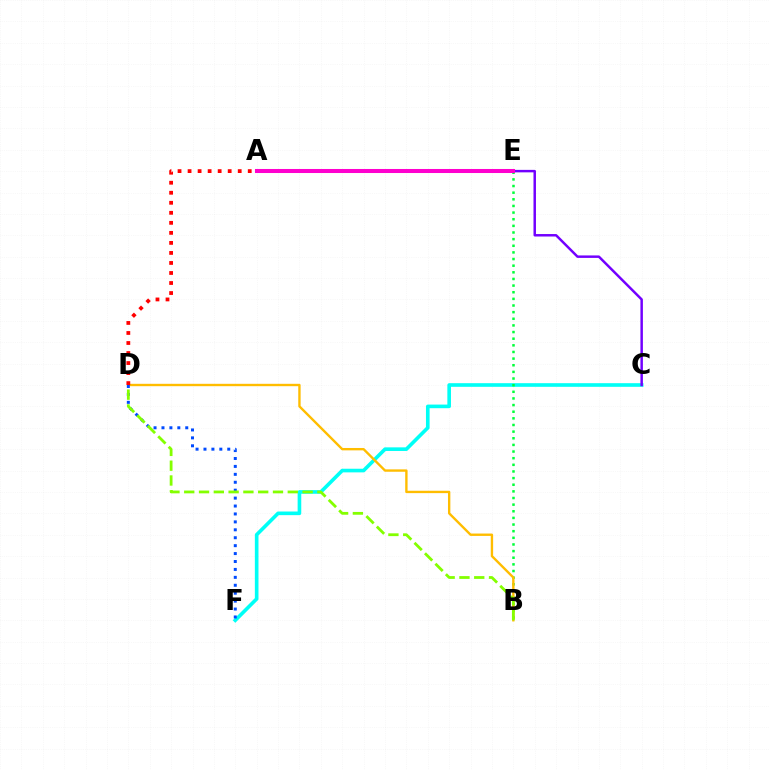{('C', 'F'): [{'color': '#00fff6', 'line_style': 'solid', 'thickness': 2.61}], ('A', 'C'): [{'color': '#7200ff', 'line_style': 'solid', 'thickness': 1.78}], ('B', 'E'): [{'color': '#00ff39', 'line_style': 'dotted', 'thickness': 1.8}], ('B', 'D'): [{'color': '#ffbd00', 'line_style': 'solid', 'thickness': 1.71}, {'color': '#84ff00', 'line_style': 'dashed', 'thickness': 2.01}], ('D', 'F'): [{'color': '#004bff', 'line_style': 'dotted', 'thickness': 2.15}], ('A', 'D'): [{'color': '#ff0000', 'line_style': 'dotted', 'thickness': 2.72}], ('A', 'E'): [{'color': '#ff00cf', 'line_style': 'solid', 'thickness': 2.91}]}